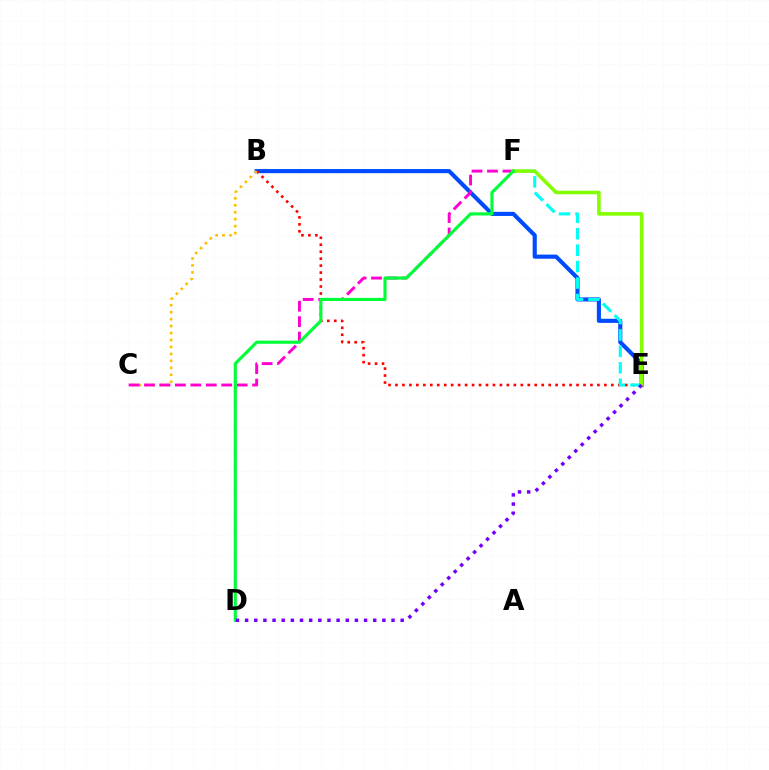{('B', 'E'): [{'color': '#004bff', 'line_style': 'solid', 'thickness': 2.97}, {'color': '#ff0000', 'line_style': 'dotted', 'thickness': 1.89}], ('E', 'F'): [{'color': '#00fff6', 'line_style': 'dashed', 'thickness': 2.23}, {'color': '#84ff00', 'line_style': 'solid', 'thickness': 2.58}], ('B', 'C'): [{'color': '#ffbd00', 'line_style': 'dotted', 'thickness': 1.89}], ('C', 'F'): [{'color': '#ff00cf', 'line_style': 'dashed', 'thickness': 2.1}], ('D', 'F'): [{'color': '#00ff39', 'line_style': 'solid', 'thickness': 2.26}], ('D', 'E'): [{'color': '#7200ff', 'line_style': 'dotted', 'thickness': 2.49}]}